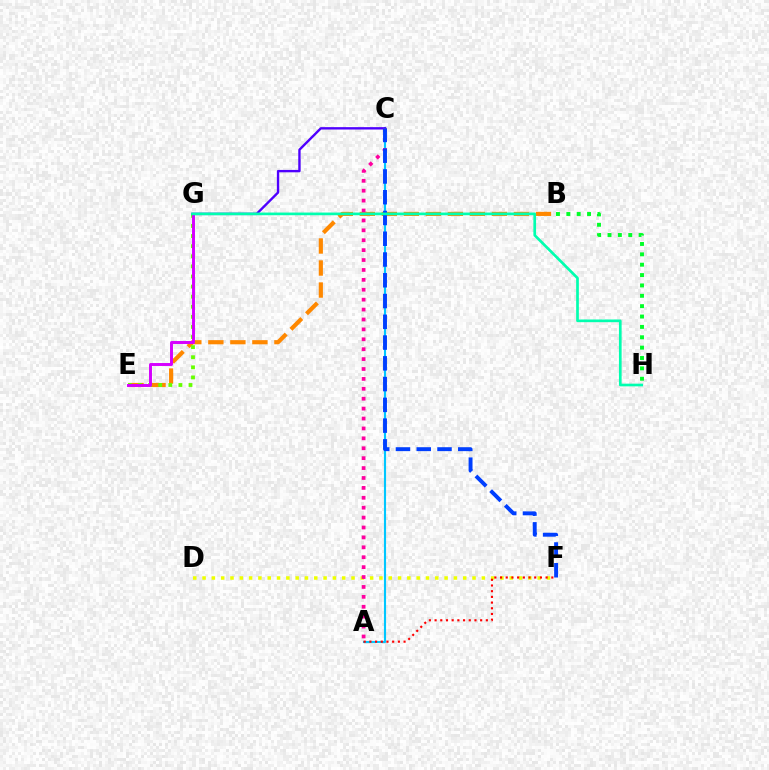{('B', 'E'): [{'color': '#ff8800', 'line_style': 'dashed', 'thickness': 2.99}], ('B', 'H'): [{'color': '#00ff27', 'line_style': 'dotted', 'thickness': 2.82}], ('D', 'F'): [{'color': '#eeff00', 'line_style': 'dotted', 'thickness': 2.53}], ('A', 'C'): [{'color': '#00c7ff', 'line_style': 'solid', 'thickness': 1.54}, {'color': '#ff00a0', 'line_style': 'dotted', 'thickness': 2.69}], ('E', 'G'): [{'color': '#66ff00', 'line_style': 'dotted', 'thickness': 2.74}, {'color': '#d600ff', 'line_style': 'solid', 'thickness': 2.12}], ('A', 'F'): [{'color': '#ff0000', 'line_style': 'dotted', 'thickness': 1.55}], ('C', 'G'): [{'color': '#4f00ff', 'line_style': 'solid', 'thickness': 1.71}], ('C', 'F'): [{'color': '#003fff', 'line_style': 'dashed', 'thickness': 2.82}], ('G', 'H'): [{'color': '#00ffaf', 'line_style': 'solid', 'thickness': 1.94}]}